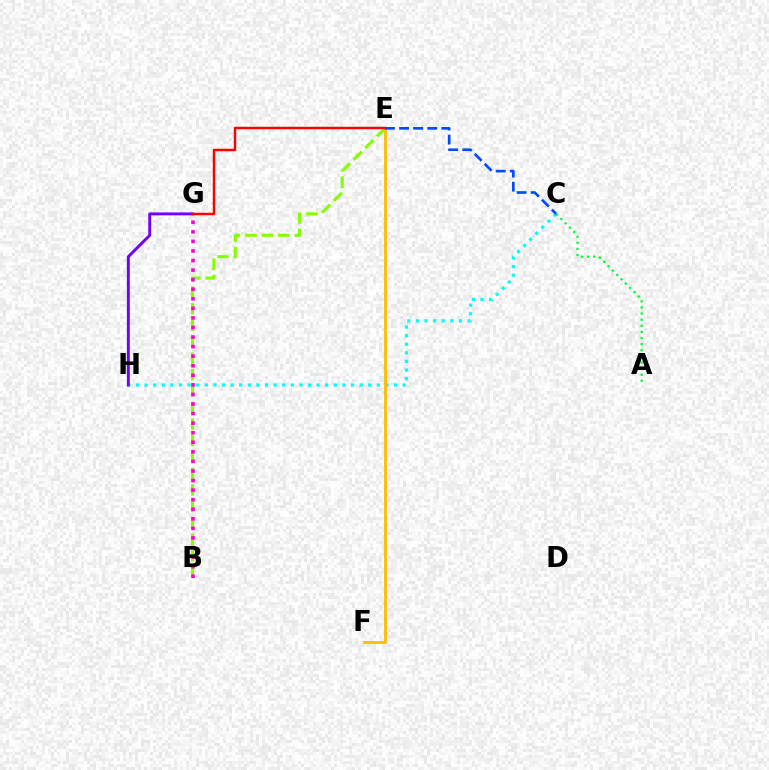{('C', 'H'): [{'color': '#00fff6', 'line_style': 'dotted', 'thickness': 2.34}], ('A', 'C'): [{'color': '#00ff39', 'line_style': 'dotted', 'thickness': 1.66}], ('B', 'E'): [{'color': '#84ff00', 'line_style': 'dashed', 'thickness': 2.24}], ('B', 'G'): [{'color': '#ff00cf', 'line_style': 'dotted', 'thickness': 2.6}], ('E', 'F'): [{'color': '#ffbd00', 'line_style': 'solid', 'thickness': 2.03}], ('G', 'H'): [{'color': '#7200ff', 'line_style': 'solid', 'thickness': 2.11}], ('E', 'G'): [{'color': '#ff0000', 'line_style': 'solid', 'thickness': 1.77}], ('C', 'E'): [{'color': '#004bff', 'line_style': 'dashed', 'thickness': 1.92}]}